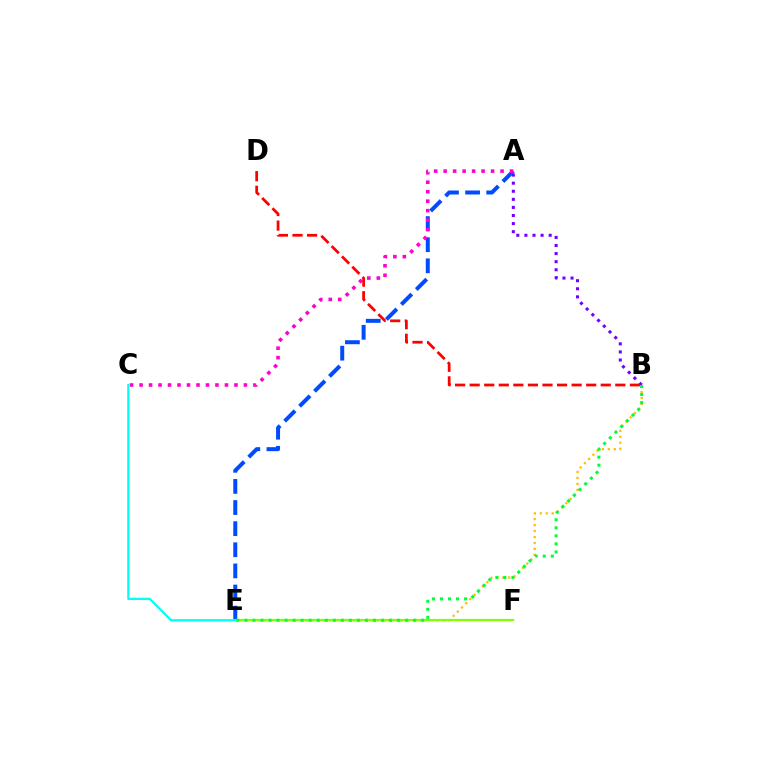{('A', 'B'): [{'color': '#7200ff', 'line_style': 'dotted', 'thickness': 2.2}], ('B', 'E'): [{'color': '#ffbd00', 'line_style': 'dotted', 'thickness': 1.62}, {'color': '#00ff39', 'line_style': 'dotted', 'thickness': 2.18}], ('A', 'E'): [{'color': '#004bff', 'line_style': 'dashed', 'thickness': 2.87}], ('A', 'C'): [{'color': '#ff00cf', 'line_style': 'dotted', 'thickness': 2.58}], ('E', 'F'): [{'color': '#84ff00', 'line_style': 'solid', 'thickness': 1.6}], ('C', 'E'): [{'color': '#00fff6', 'line_style': 'solid', 'thickness': 1.61}], ('B', 'D'): [{'color': '#ff0000', 'line_style': 'dashed', 'thickness': 1.98}]}